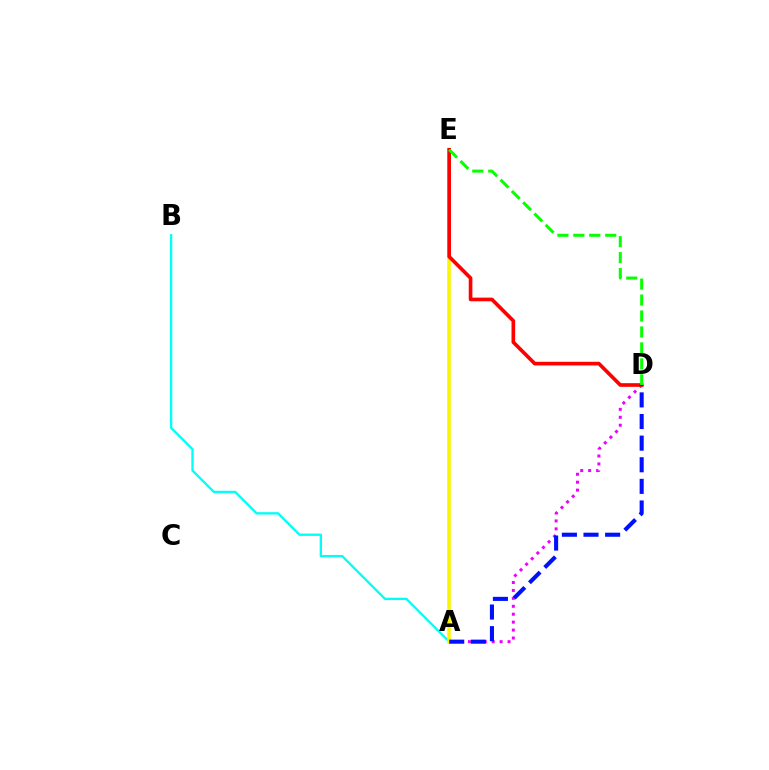{('A', 'B'): [{'color': '#00fff6', 'line_style': 'solid', 'thickness': 1.68}], ('A', 'E'): [{'color': '#fcf500', 'line_style': 'solid', 'thickness': 2.54}], ('A', 'D'): [{'color': '#ee00ff', 'line_style': 'dotted', 'thickness': 2.15}, {'color': '#0010ff', 'line_style': 'dashed', 'thickness': 2.94}], ('D', 'E'): [{'color': '#ff0000', 'line_style': 'solid', 'thickness': 2.63}, {'color': '#08ff00', 'line_style': 'dashed', 'thickness': 2.17}]}